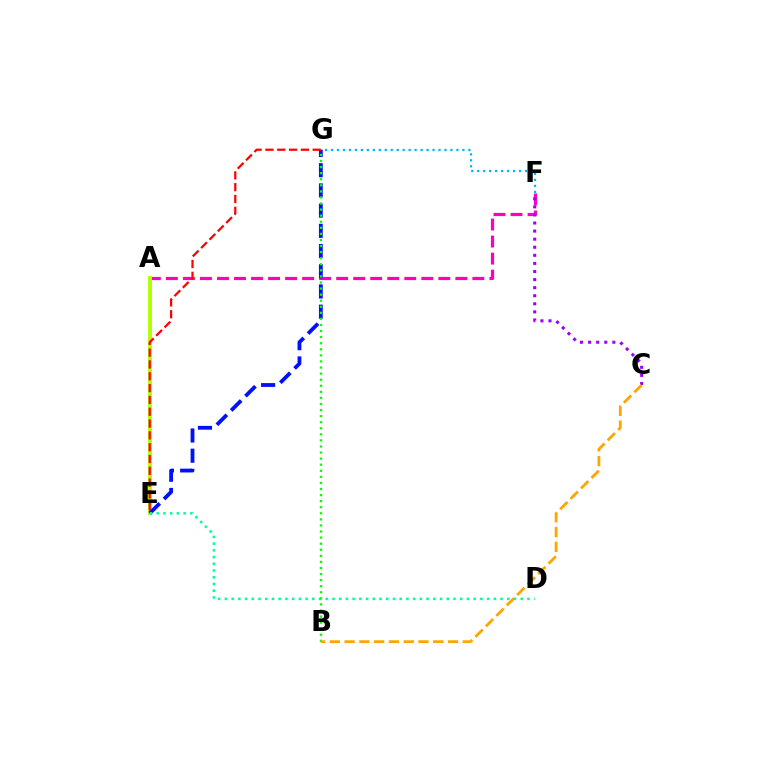{('A', 'F'): [{'color': '#ff00bd', 'line_style': 'dashed', 'thickness': 2.31}], ('A', 'E'): [{'color': '#b3ff00', 'line_style': 'solid', 'thickness': 2.83}], ('F', 'G'): [{'color': '#00b5ff', 'line_style': 'dotted', 'thickness': 1.62}], ('E', 'G'): [{'color': '#0010ff', 'line_style': 'dashed', 'thickness': 2.75}, {'color': '#ff0000', 'line_style': 'dashed', 'thickness': 1.61}], ('C', 'F'): [{'color': '#9b00ff', 'line_style': 'dotted', 'thickness': 2.19}], ('D', 'E'): [{'color': '#00ff9d', 'line_style': 'dotted', 'thickness': 1.83}], ('B', 'G'): [{'color': '#08ff00', 'line_style': 'dotted', 'thickness': 1.65}], ('B', 'C'): [{'color': '#ffa500', 'line_style': 'dashed', 'thickness': 2.01}]}